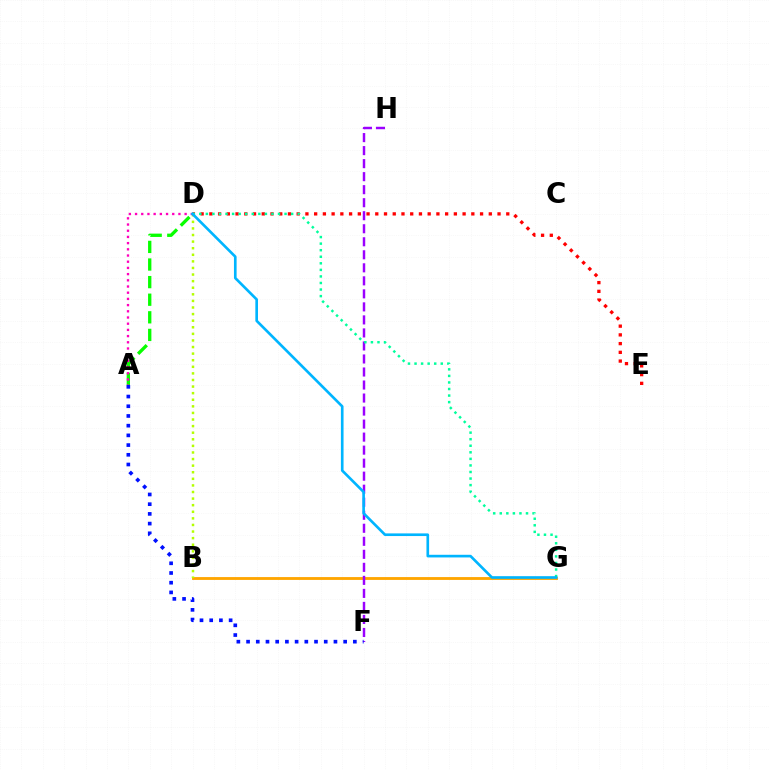{('A', 'D'): [{'color': '#08ff00', 'line_style': 'dashed', 'thickness': 2.39}, {'color': '#ff00bd', 'line_style': 'dotted', 'thickness': 1.68}], ('B', 'G'): [{'color': '#ffa500', 'line_style': 'solid', 'thickness': 2.05}], ('B', 'D'): [{'color': '#b3ff00', 'line_style': 'dotted', 'thickness': 1.79}], ('D', 'E'): [{'color': '#ff0000', 'line_style': 'dotted', 'thickness': 2.37}], ('F', 'H'): [{'color': '#9b00ff', 'line_style': 'dashed', 'thickness': 1.77}], ('D', 'G'): [{'color': '#00ff9d', 'line_style': 'dotted', 'thickness': 1.78}, {'color': '#00b5ff', 'line_style': 'solid', 'thickness': 1.91}], ('A', 'F'): [{'color': '#0010ff', 'line_style': 'dotted', 'thickness': 2.64}]}